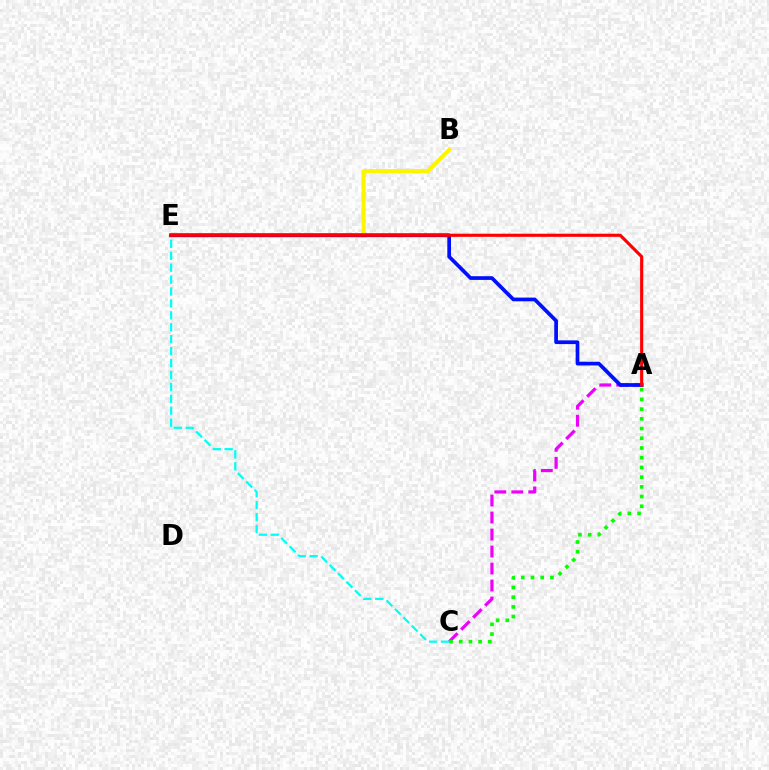{('A', 'C'): [{'color': '#ee00ff', 'line_style': 'dashed', 'thickness': 2.31}, {'color': '#08ff00', 'line_style': 'dotted', 'thickness': 2.64}], ('B', 'E'): [{'color': '#fcf500', 'line_style': 'solid', 'thickness': 2.89}], ('A', 'E'): [{'color': '#0010ff', 'line_style': 'solid', 'thickness': 2.68}, {'color': '#ff0000', 'line_style': 'solid', 'thickness': 2.25}], ('C', 'E'): [{'color': '#00fff6', 'line_style': 'dashed', 'thickness': 1.62}]}